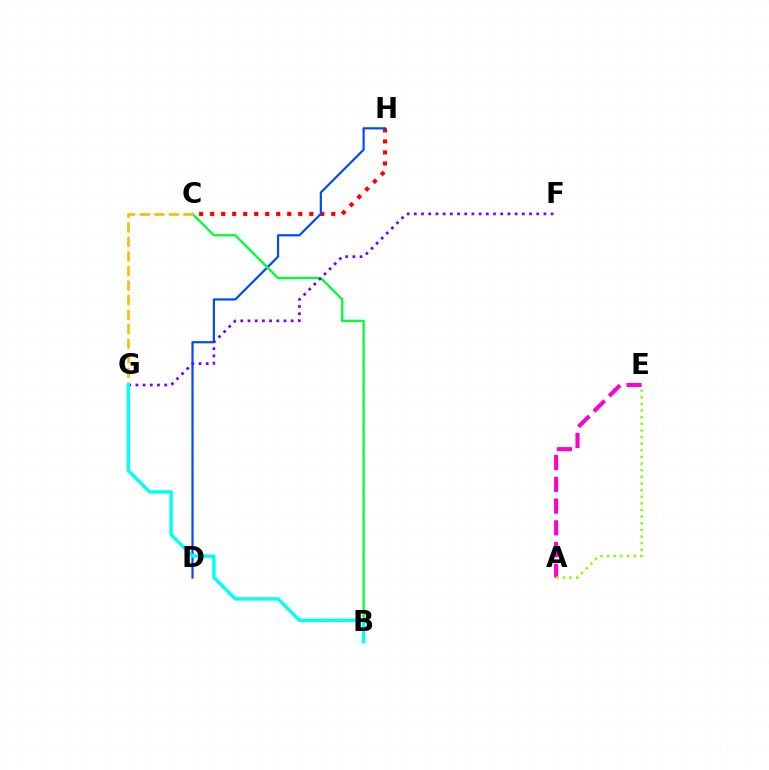{('C', 'H'): [{'color': '#ff0000', 'line_style': 'dotted', 'thickness': 2.99}], ('A', 'E'): [{'color': '#ff00cf', 'line_style': 'dashed', 'thickness': 2.95}, {'color': '#84ff00', 'line_style': 'dotted', 'thickness': 1.8}], ('D', 'H'): [{'color': '#004bff', 'line_style': 'solid', 'thickness': 1.59}], ('B', 'C'): [{'color': '#00ff39', 'line_style': 'solid', 'thickness': 1.68}], ('F', 'G'): [{'color': '#7200ff', 'line_style': 'dotted', 'thickness': 1.96}], ('C', 'G'): [{'color': '#ffbd00', 'line_style': 'dashed', 'thickness': 1.98}], ('B', 'G'): [{'color': '#00fff6', 'line_style': 'solid', 'thickness': 2.46}]}